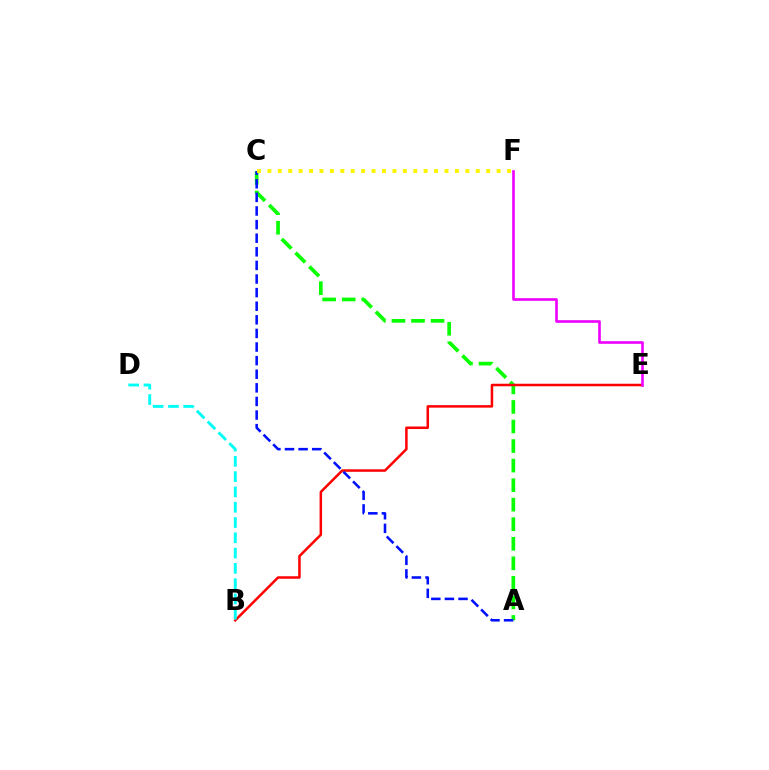{('A', 'C'): [{'color': '#08ff00', 'line_style': 'dashed', 'thickness': 2.66}, {'color': '#0010ff', 'line_style': 'dashed', 'thickness': 1.85}], ('B', 'E'): [{'color': '#ff0000', 'line_style': 'solid', 'thickness': 1.8}], ('B', 'D'): [{'color': '#00fff6', 'line_style': 'dashed', 'thickness': 2.08}], ('E', 'F'): [{'color': '#ee00ff', 'line_style': 'solid', 'thickness': 1.9}], ('C', 'F'): [{'color': '#fcf500', 'line_style': 'dotted', 'thickness': 2.83}]}